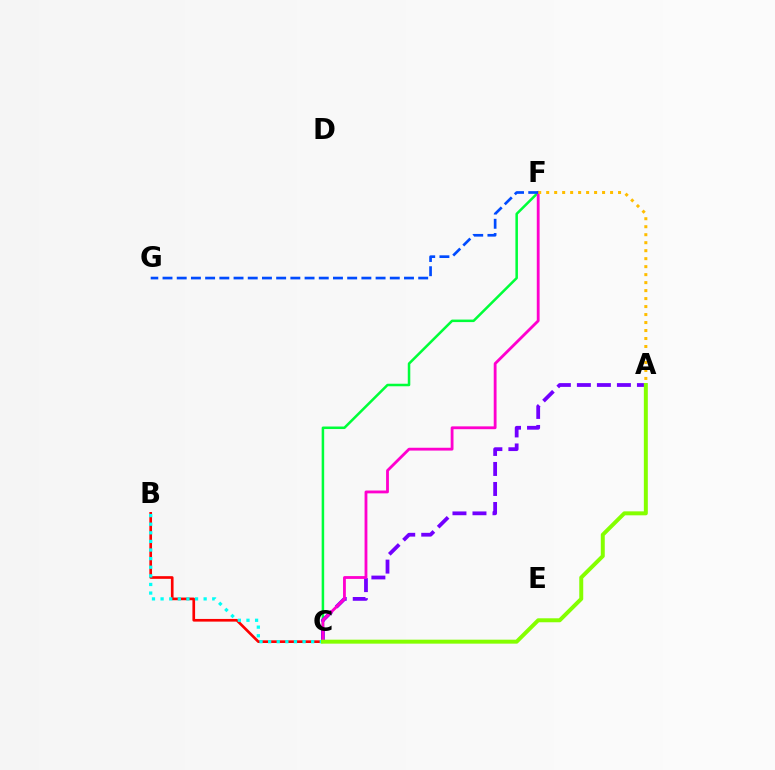{('C', 'F'): [{'color': '#00ff39', 'line_style': 'solid', 'thickness': 1.81}, {'color': '#ff00cf', 'line_style': 'solid', 'thickness': 2.03}], ('B', 'C'): [{'color': '#ff0000', 'line_style': 'solid', 'thickness': 1.92}, {'color': '#00fff6', 'line_style': 'dotted', 'thickness': 2.34}], ('A', 'C'): [{'color': '#7200ff', 'line_style': 'dashed', 'thickness': 2.72}, {'color': '#84ff00', 'line_style': 'solid', 'thickness': 2.86}], ('A', 'F'): [{'color': '#ffbd00', 'line_style': 'dotted', 'thickness': 2.17}], ('F', 'G'): [{'color': '#004bff', 'line_style': 'dashed', 'thickness': 1.93}]}